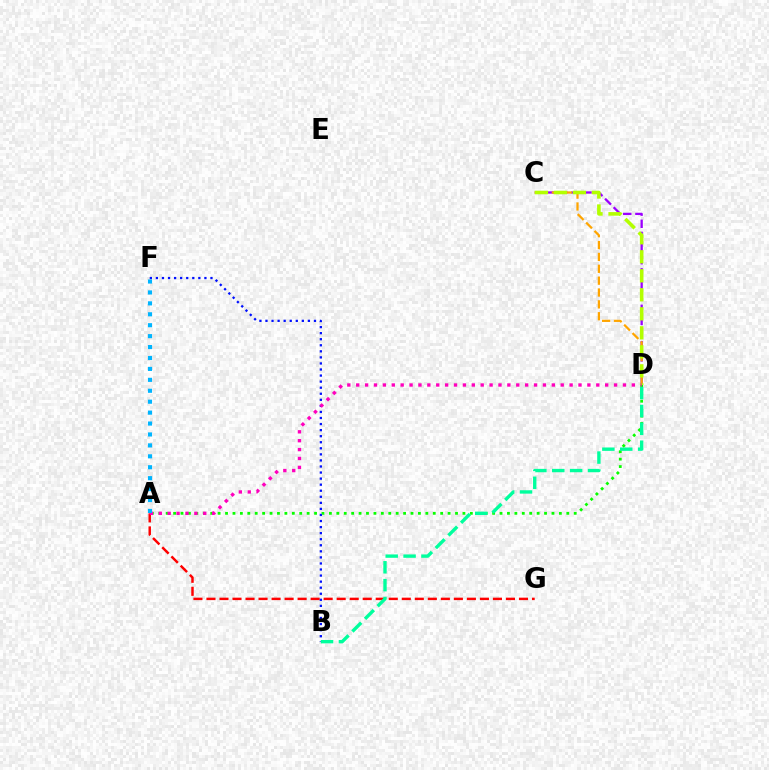{('C', 'D'): [{'color': '#9b00ff', 'line_style': 'dashed', 'thickness': 1.65}, {'color': '#ffa500', 'line_style': 'dashed', 'thickness': 1.61}, {'color': '#b3ff00', 'line_style': 'dashed', 'thickness': 2.58}], ('A', 'G'): [{'color': '#ff0000', 'line_style': 'dashed', 'thickness': 1.77}], ('A', 'D'): [{'color': '#08ff00', 'line_style': 'dotted', 'thickness': 2.02}, {'color': '#ff00bd', 'line_style': 'dotted', 'thickness': 2.42}], ('B', 'F'): [{'color': '#0010ff', 'line_style': 'dotted', 'thickness': 1.65}], ('A', 'F'): [{'color': '#00b5ff', 'line_style': 'dotted', 'thickness': 2.97}], ('B', 'D'): [{'color': '#00ff9d', 'line_style': 'dashed', 'thickness': 2.43}]}